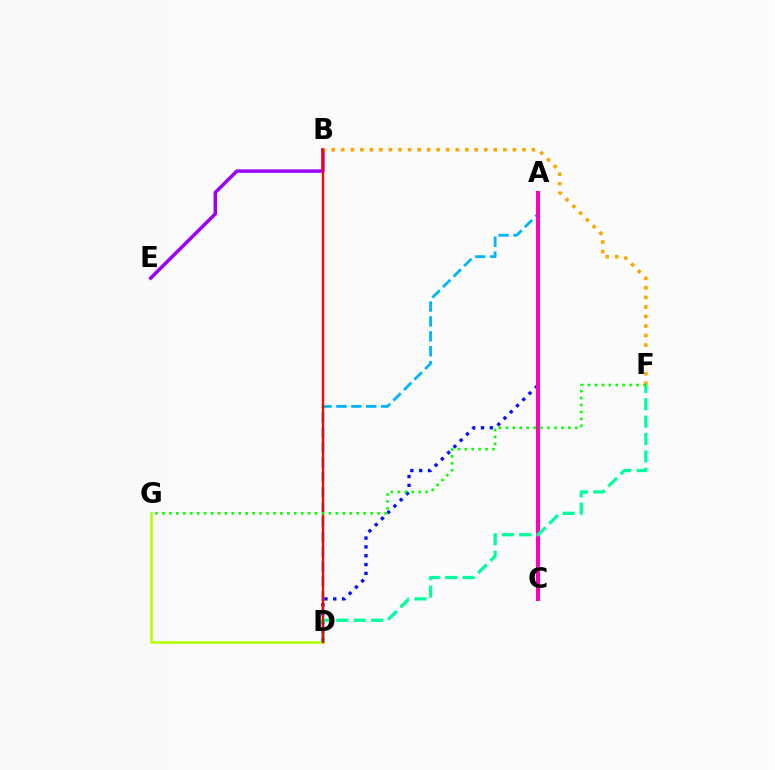{('B', 'E'): [{'color': '#9b00ff', 'line_style': 'solid', 'thickness': 2.49}], ('A', 'D'): [{'color': '#00b5ff', 'line_style': 'dashed', 'thickness': 2.02}, {'color': '#0010ff', 'line_style': 'dotted', 'thickness': 2.4}], ('D', 'G'): [{'color': '#b3ff00', 'line_style': 'solid', 'thickness': 1.85}], ('A', 'C'): [{'color': '#ff00bd', 'line_style': 'solid', 'thickness': 2.93}], ('D', 'F'): [{'color': '#00ff9d', 'line_style': 'dashed', 'thickness': 2.36}], ('B', 'F'): [{'color': '#ffa500', 'line_style': 'dotted', 'thickness': 2.59}], ('B', 'D'): [{'color': '#ff0000', 'line_style': 'solid', 'thickness': 1.69}], ('F', 'G'): [{'color': '#08ff00', 'line_style': 'dotted', 'thickness': 1.89}]}